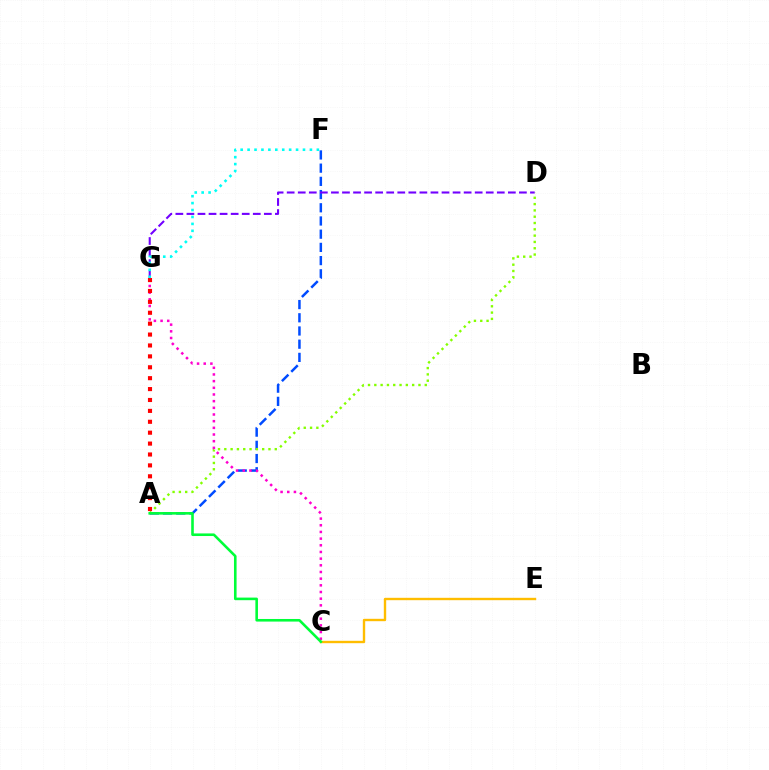{('C', 'E'): [{'color': '#ffbd00', 'line_style': 'solid', 'thickness': 1.71}], ('A', 'F'): [{'color': '#004bff', 'line_style': 'dashed', 'thickness': 1.79}], ('A', 'D'): [{'color': '#84ff00', 'line_style': 'dotted', 'thickness': 1.71}], ('C', 'G'): [{'color': '#ff00cf', 'line_style': 'dotted', 'thickness': 1.81}], ('A', 'C'): [{'color': '#00ff39', 'line_style': 'solid', 'thickness': 1.87}], ('A', 'G'): [{'color': '#ff0000', 'line_style': 'dotted', 'thickness': 2.96}], ('D', 'G'): [{'color': '#7200ff', 'line_style': 'dashed', 'thickness': 1.5}], ('F', 'G'): [{'color': '#00fff6', 'line_style': 'dotted', 'thickness': 1.88}]}